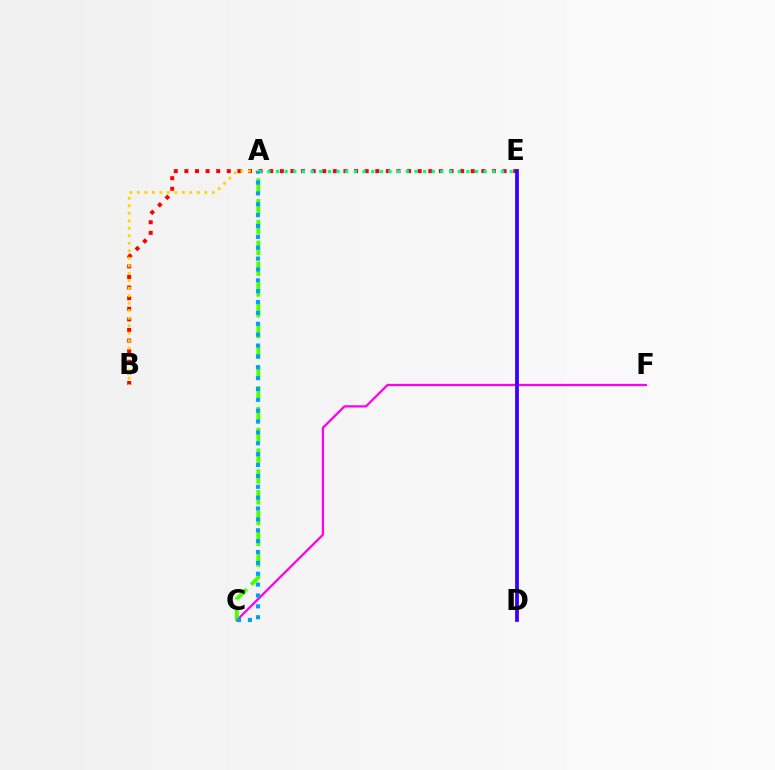{('C', 'F'): [{'color': '#ff00ed', 'line_style': 'solid', 'thickness': 1.64}], ('B', 'E'): [{'color': '#ff0000', 'line_style': 'dotted', 'thickness': 2.88}], ('A', 'B'): [{'color': '#ffd500', 'line_style': 'dotted', 'thickness': 2.04}], ('A', 'C'): [{'color': '#4fff00', 'line_style': 'dashed', 'thickness': 2.82}, {'color': '#009eff', 'line_style': 'dotted', 'thickness': 2.95}], ('A', 'E'): [{'color': '#00ff86', 'line_style': 'dotted', 'thickness': 2.35}], ('D', 'E'): [{'color': '#3700ff', 'line_style': 'solid', 'thickness': 2.7}]}